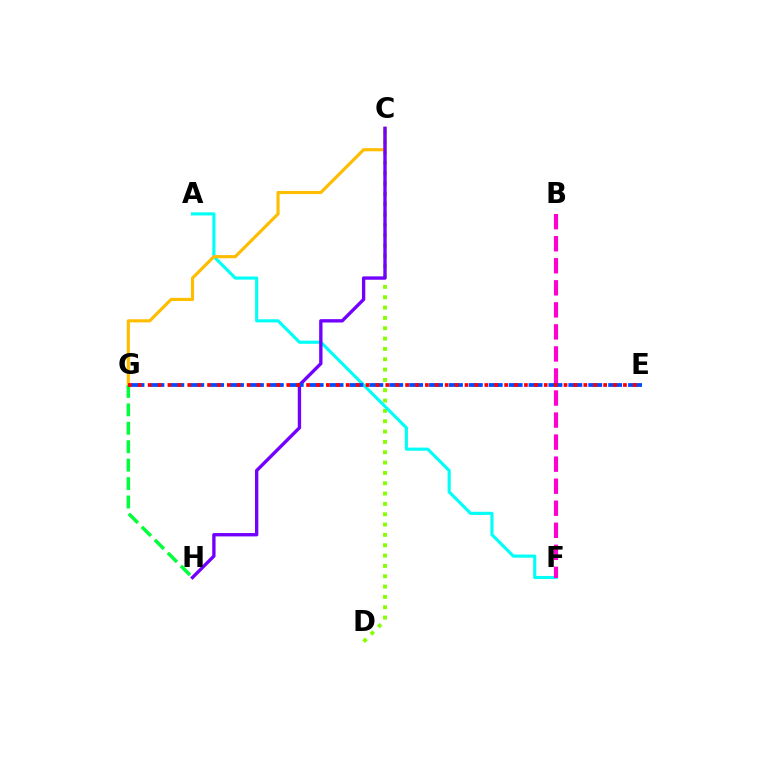{('C', 'D'): [{'color': '#84ff00', 'line_style': 'dotted', 'thickness': 2.81}], ('A', 'F'): [{'color': '#00fff6', 'line_style': 'solid', 'thickness': 2.25}], ('C', 'G'): [{'color': '#ffbd00', 'line_style': 'solid', 'thickness': 2.27}], ('B', 'F'): [{'color': '#ff00cf', 'line_style': 'dashed', 'thickness': 2.99}], ('C', 'H'): [{'color': '#7200ff', 'line_style': 'solid', 'thickness': 2.41}], ('E', 'G'): [{'color': '#004bff', 'line_style': 'dashed', 'thickness': 2.7}, {'color': '#ff0000', 'line_style': 'dotted', 'thickness': 2.69}], ('G', 'H'): [{'color': '#00ff39', 'line_style': 'dashed', 'thickness': 2.5}]}